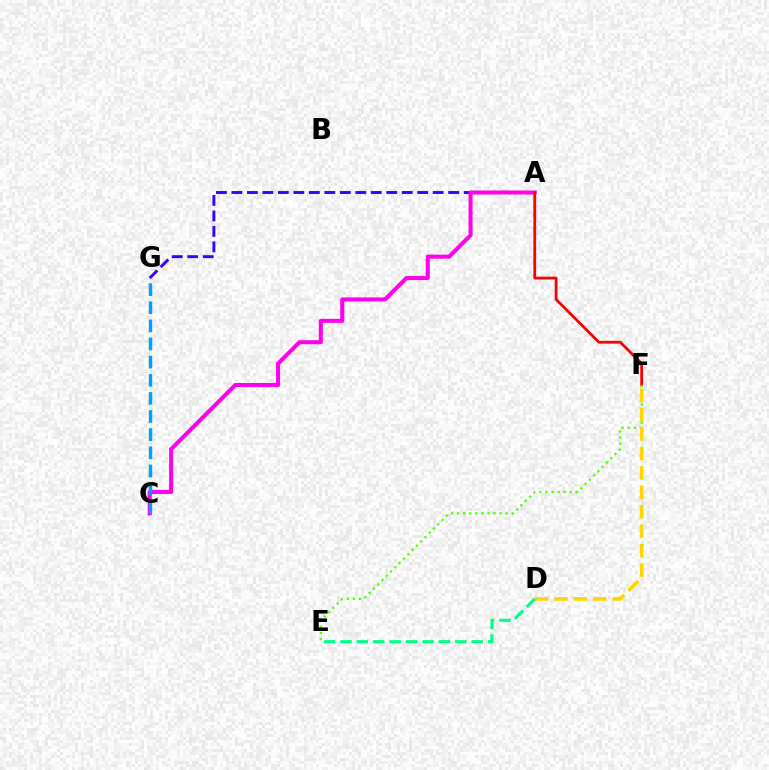{('A', 'G'): [{'color': '#3700ff', 'line_style': 'dashed', 'thickness': 2.1}], ('A', 'C'): [{'color': '#ff00ed', 'line_style': 'solid', 'thickness': 2.91}], ('C', 'G'): [{'color': '#009eff', 'line_style': 'dashed', 'thickness': 2.46}], ('A', 'F'): [{'color': '#ff0000', 'line_style': 'solid', 'thickness': 2.01}], ('E', 'F'): [{'color': '#4fff00', 'line_style': 'dotted', 'thickness': 1.65}], ('D', 'F'): [{'color': '#ffd500', 'line_style': 'dashed', 'thickness': 2.64}], ('D', 'E'): [{'color': '#00ff86', 'line_style': 'dashed', 'thickness': 2.23}]}